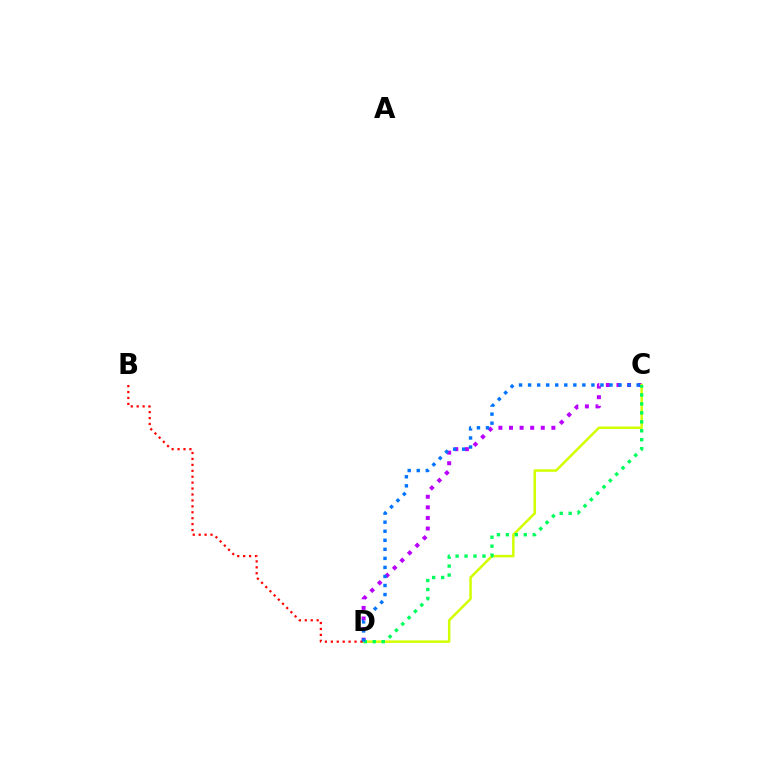{('C', 'D'): [{'color': '#b900ff', 'line_style': 'dotted', 'thickness': 2.88}, {'color': '#d1ff00', 'line_style': 'solid', 'thickness': 1.79}, {'color': '#00ff5c', 'line_style': 'dotted', 'thickness': 2.43}, {'color': '#0074ff', 'line_style': 'dotted', 'thickness': 2.46}], ('B', 'D'): [{'color': '#ff0000', 'line_style': 'dotted', 'thickness': 1.61}]}